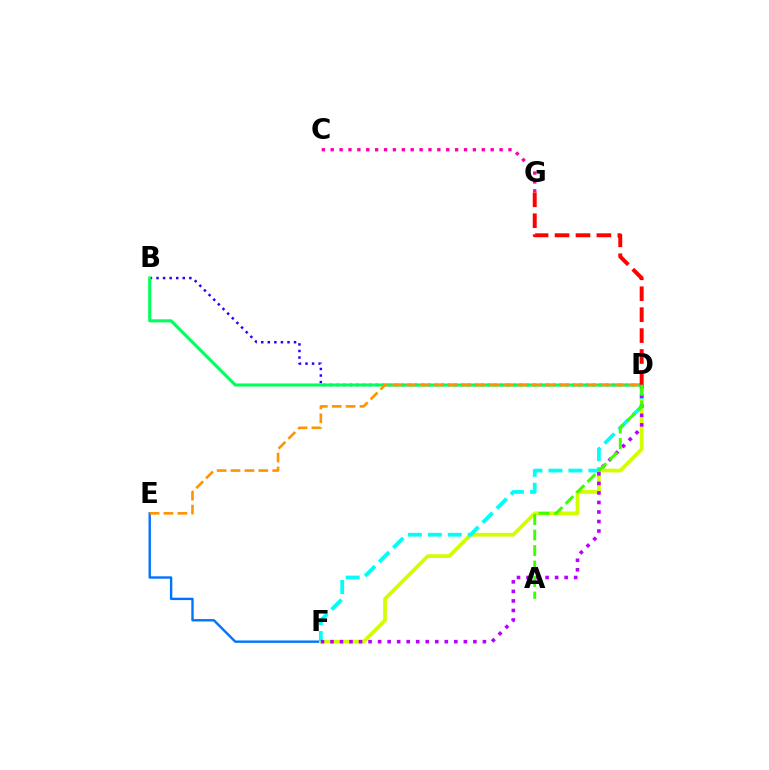{('E', 'F'): [{'color': '#0074ff', 'line_style': 'solid', 'thickness': 1.72}], ('B', 'D'): [{'color': '#2500ff', 'line_style': 'dotted', 'thickness': 1.78}, {'color': '#00ff5c', 'line_style': 'solid', 'thickness': 2.22}], ('D', 'F'): [{'color': '#d1ff00', 'line_style': 'solid', 'thickness': 2.69}, {'color': '#00fff6', 'line_style': 'dashed', 'thickness': 2.71}, {'color': '#b900ff', 'line_style': 'dotted', 'thickness': 2.59}], ('A', 'D'): [{'color': '#3dff00', 'line_style': 'dashed', 'thickness': 2.11}], ('C', 'G'): [{'color': '#ff00ac', 'line_style': 'dotted', 'thickness': 2.41}], ('D', 'G'): [{'color': '#ff0000', 'line_style': 'dashed', 'thickness': 2.84}], ('D', 'E'): [{'color': '#ff9400', 'line_style': 'dashed', 'thickness': 1.89}]}